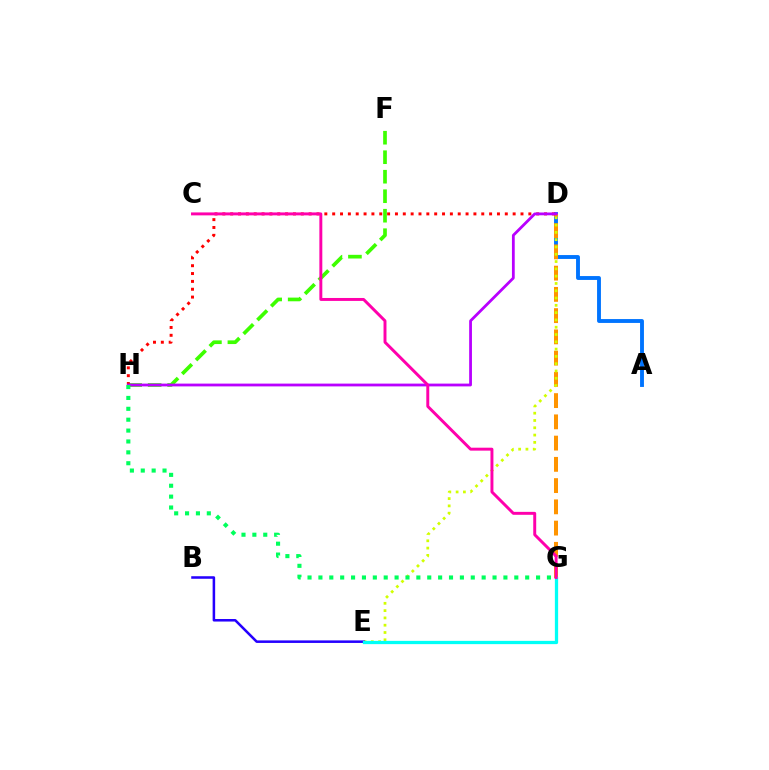{('A', 'D'): [{'color': '#0074ff', 'line_style': 'solid', 'thickness': 2.79}], ('D', 'G'): [{'color': '#ff9400', 'line_style': 'dashed', 'thickness': 2.89}], ('D', 'E'): [{'color': '#d1ff00', 'line_style': 'dotted', 'thickness': 1.98}], ('F', 'H'): [{'color': '#3dff00', 'line_style': 'dashed', 'thickness': 2.65}], ('B', 'E'): [{'color': '#2500ff', 'line_style': 'solid', 'thickness': 1.83}], ('D', 'H'): [{'color': '#ff0000', 'line_style': 'dotted', 'thickness': 2.13}, {'color': '#b900ff', 'line_style': 'solid', 'thickness': 2.01}], ('E', 'G'): [{'color': '#00fff6', 'line_style': 'solid', 'thickness': 2.35}], ('C', 'G'): [{'color': '#ff00ac', 'line_style': 'solid', 'thickness': 2.12}], ('G', 'H'): [{'color': '#00ff5c', 'line_style': 'dotted', 'thickness': 2.96}]}